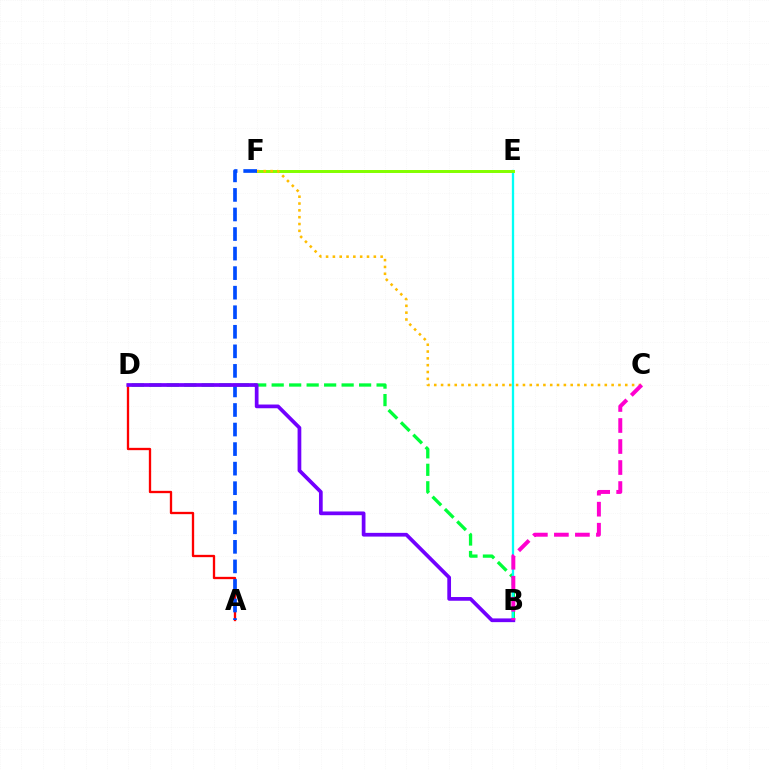{('B', 'D'): [{'color': '#00ff39', 'line_style': 'dashed', 'thickness': 2.38}, {'color': '#7200ff', 'line_style': 'solid', 'thickness': 2.68}], ('A', 'D'): [{'color': '#ff0000', 'line_style': 'solid', 'thickness': 1.67}], ('B', 'E'): [{'color': '#00fff6', 'line_style': 'solid', 'thickness': 1.65}], ('E', 'F'): [{'color': '#84ff00', 'line_style': 'solid', 'thickness': 2.14}], ('C', 'F'): [{'color': '#ffbd00', 'line_style': 'dotted', 'thickness': 1.85}], ('A', 'F'): [{'color': '#004bff', 'line_style': 'dashed', 'thickness': 2.66}], ('B', 'C'): [{'color': '#ff00cf', 'line_style': 'dashed', 'thickness': 2.85}]}